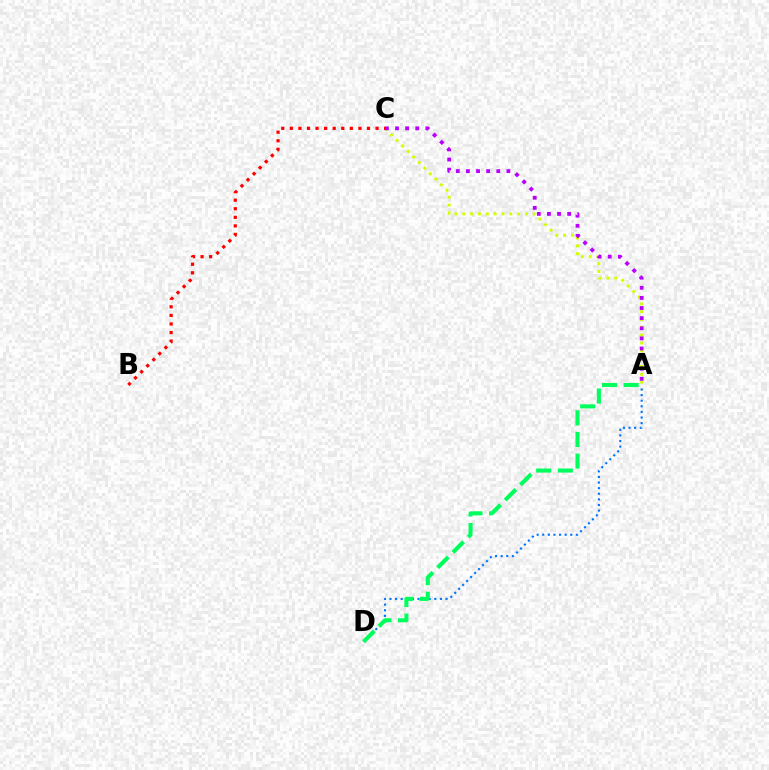{('A', 'C'): [{'color': '#d1ff00', 'line_style': 'dotted', 'thickness': 2.13}, {'color': '#b900ff', 'line_style': 'dotted', 'thickness': 2.75}], ('A', 'D'): [{'color': '#0074ff', 'line_style': 'dotted', 'thickness': 1.52}, {'color': '#00ff5c', 'line_style': 'dashed', 'thickness': 2.94}], ('B', 'C'): [{'color': '#ff0000', 'line_style': 'dotted', 'thickness': 2.33}]}